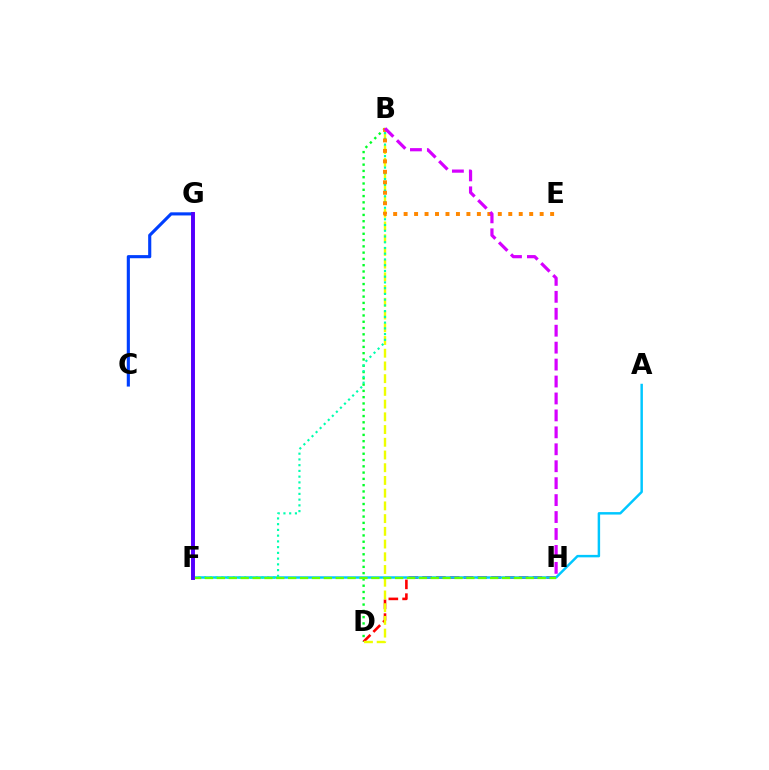{('F', 'G'): [{'color': '#ff00a0', 'line_style': 'solid', 'thickness': 2.6}, {'color': '#4f00ff', 'line_style': 'solid', 'thickness': 2.75}], ('B', 'D'): [{'color': '#00ff27', 'line_style': 'dotted', 'thickness': 1.71}, {'color': '#eeff00', 'line_style': 'dashed', 'thickness': 1.73}], ('D', 'H'): [{'color': '#ff0000', 'line_style': 'dashed', 'thickness': 1.87}], ('A', 'F'): [{'color': '#00c7ff', 'line_style': 'solid', 'thickness': 1.77}], ('B', 'F'): [{'color': '#00ffaf', 'line_style': 'dotted', 'thickness': 1.56}], ('F', 'H'): [{'color': '#66ff00', 'line_style': 'dashed', 'thickness': 1.61}], ('C', 'G'): [{'color': '#003fff', 'line_style': 'solid', 'thickness': 2.25}], ('B', 'E'): [{'color': '#ff8800', 'line_style': 'dotted', 'thickness': 2.84}], ('B', 'H'): [{'color': '#d600ff', 'line_style': 'dashed', 'thickness': 2.3}]}